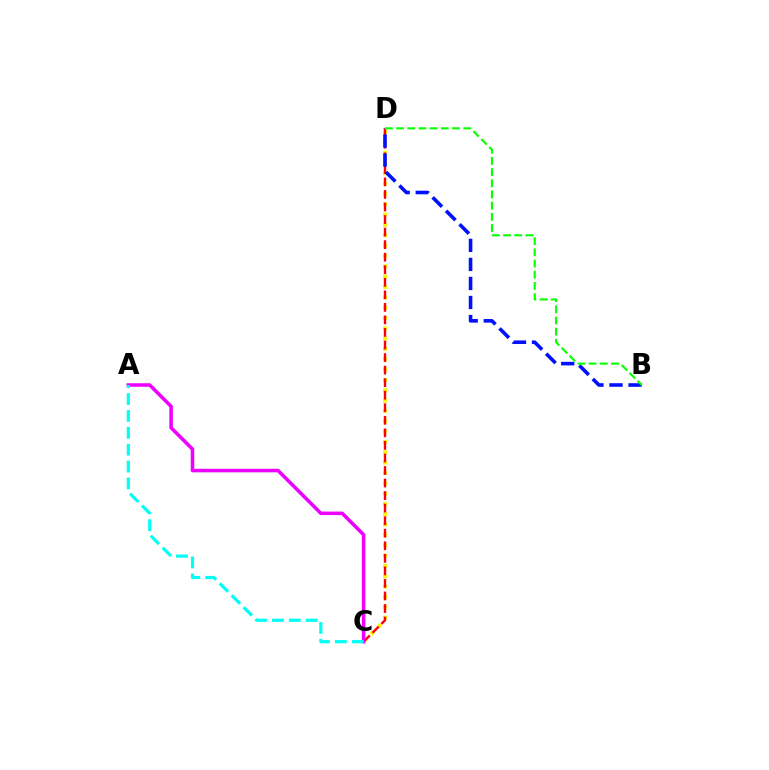{('C', 'D'): [{'color': '#fcf500', 'line_style': 'dotted', 'thickness': 2.81}, {'color': '#ff0000', 'line_style': 'dashed', 'thickness': 1.7}], ('B', 'D'): [{'color': '#0010ff', 'line_style': 'dashed', 'thickness': 2.59}, {'color': '#08ff00', 'line_style': 'dashed', 'thickness': 1.52}], ('A', 'C'): [{'color': '#ee00ff', 'line_style': 'solid', 'thickness': 2.54}, {'color': '#00fff6', 'line_style': 'dashed', 'thickness': 2.29}]}